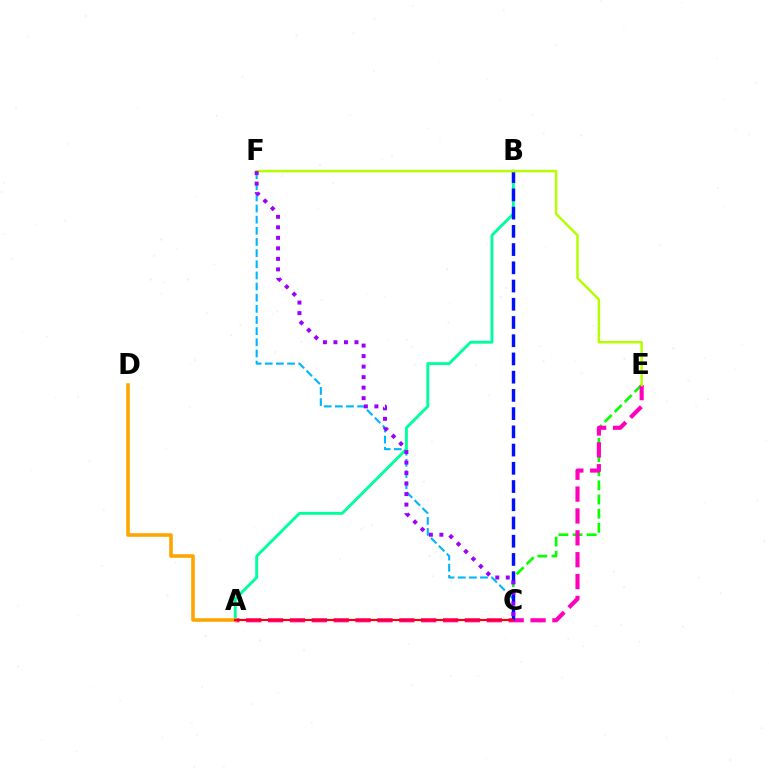{('C', 'E'): [{'color': '#08ff00', 'line_style': 'dashed', 'thickness': 1.92}], ('C', 'F'): [{'color': '#00b5ff', 'line_style': 'dashed', 'thickness': 1.51}, {'color': '#9b00ff', 'line_style': 'dotted', 'thickness': 2.86}], ('A', 'E'): [{'color': '#ff00bd', 'line_style': 'dashed', 'thickness': 2.97}], ('A', 'B'): [{'color': '#00ff9d', 'line_style': 'solid', 'thickness': 2.09}], ('A', 'D'): [{'color': '#ffa500', 'line_style': 'solid', 'thickness': 2.59}], ('B', 'C'): [{'color': '#0010ff', 'line_style': 'dashed', 'thickness': 2.48}], ('E', 'F'): [{'color': '#b3ff00', 'line_style': 'solid', 'thickness': 1.78}], ('A', 'C'): [{'color': '#ff0000', 'line_style': 'solid', 'thickness': 1.54}]}